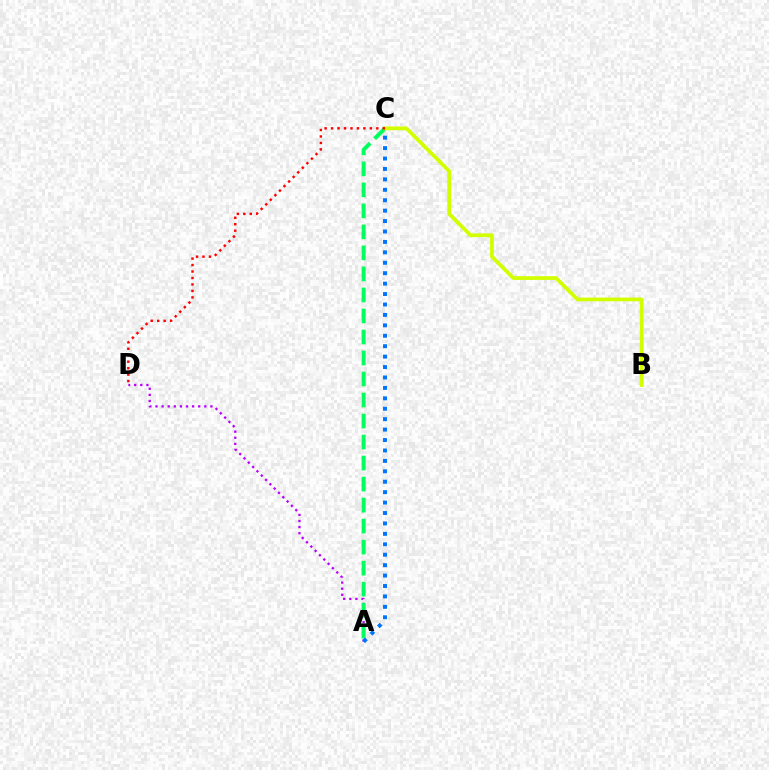{('A', 'D'): [{'color': '#b900ff', 'line_style': 'dotted', 'thickness': 1.66}], ('A', 'C'): [{'color': '#00ff5c', 'line_style': 'dashed', 'thickness': 2.85}, {'color': '#0074ff', 'line_style': 'dotted', 'thickness': 2.83}], ('B', 'C'): [{'color': '#d1ff00', 'line_style': 'solid', 'thickness': 2.71}], ('C', 'D'): [{'color': '#ff0000', 'line_style': 'dotted', 'thickness': 1.76}]}